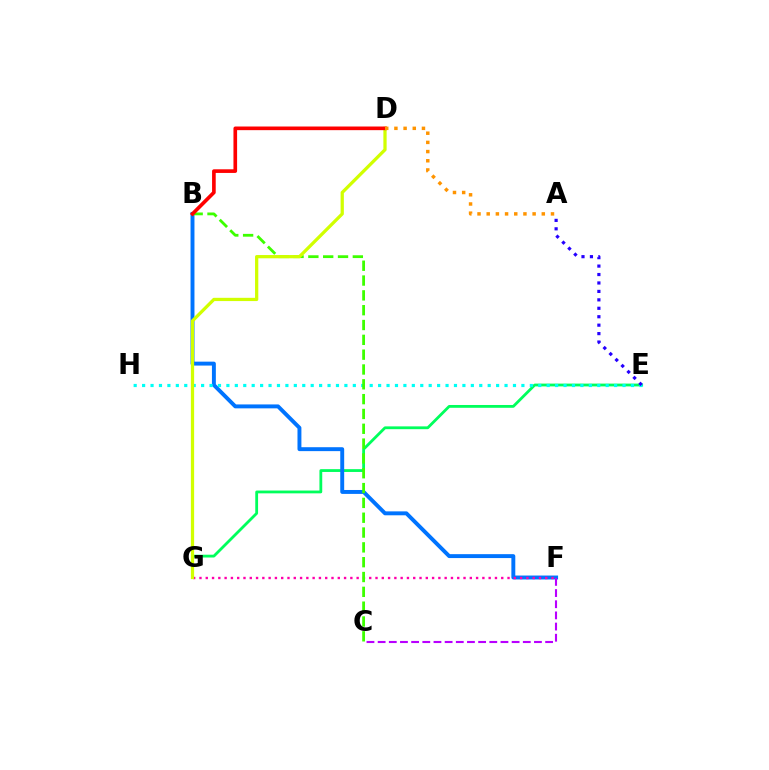{('E', 'G'): [{'color': '#00ff5c', 'line_style': 'solid', 'thickness': 2.02}], ('B', 'F'): [{'color': '#0074ff', 'line_style': 'solid', 'thickness': 2.82}], ('F', 'G'): [{'color': '#ff00ac', 'line_style': 'dotted', 'thickness': 1.71}], ('E', 'H'): [{'color': '#00fff6', 'line_style': 'dotted', 'thickness': 2.29}], ('B', 'C'): [{'color': '#3dff00', 'line_style': 'dashed', 'thickness': 2.01}], ('D', 'G'): [{'color': '#d1ff00', 'line_style': 'solid', 'thickness': 2.35}], ('C', 'F'): [{'color': '#b900ff', 'line_style': 'dashed', 'thickness': 1.52}], ('B', 'D'): [{'color': '#ff0000', 'line_style': 'solid', 'thickness': 2.62}], ('A', 'E'): [{'color': '#2500ff', 'line_style': 'dotted', 'thickness': 2.29}], ('A', 'D'): [{'color': '#ff9400', 'line_style': 'dotted', 'thickness': 2.5}]}